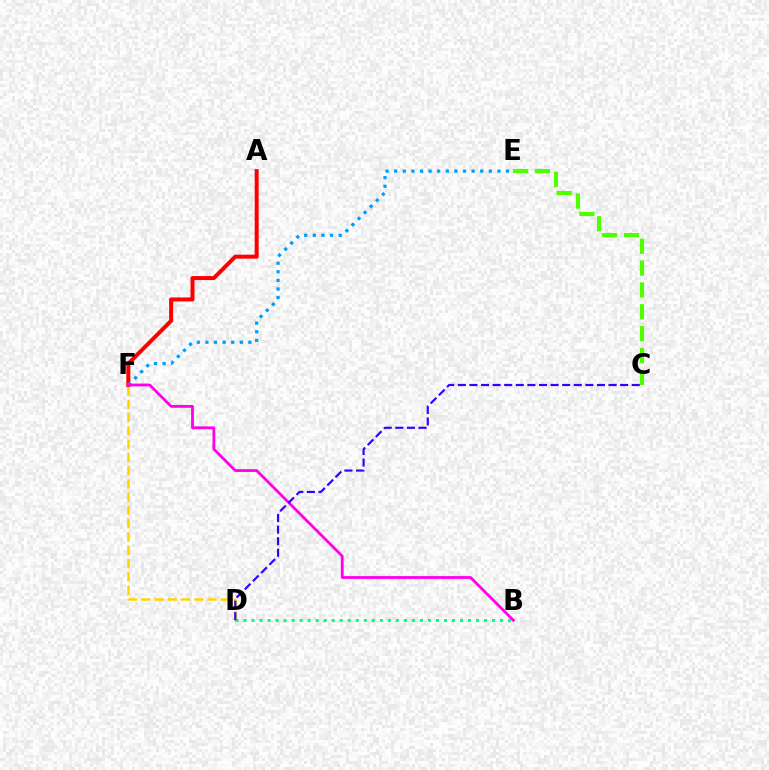{('D', 'F'): [{'color': '#ffd500', 'line_style': 'dashed', 'thickness': 1.8}], ('A', 'F'): [{'color': '#ff0000', 'line_style': 'solid', 'thickness': 2.88}], ('E', 'F'): [{'color': '#009eff', 'line_style': 'dotted', 'thickness': 2.34}], ('B', 'D'): [{'color': '#00ff86', 'line_style': 'dotted', 'thickness': 2.18}], ('B', 'F'): [{'color': '#ff00ed', 'line_style': 'solid', 'thickness': 2.02}], ('C', 'D'): [{'color': '#3700ff', 'line_style': 'dashed', 'thickness': 1.58}], ('C', 'E'): [{'color': '#4fff00', 'line_style': 'dashed', 'thickness': 2.97}]}